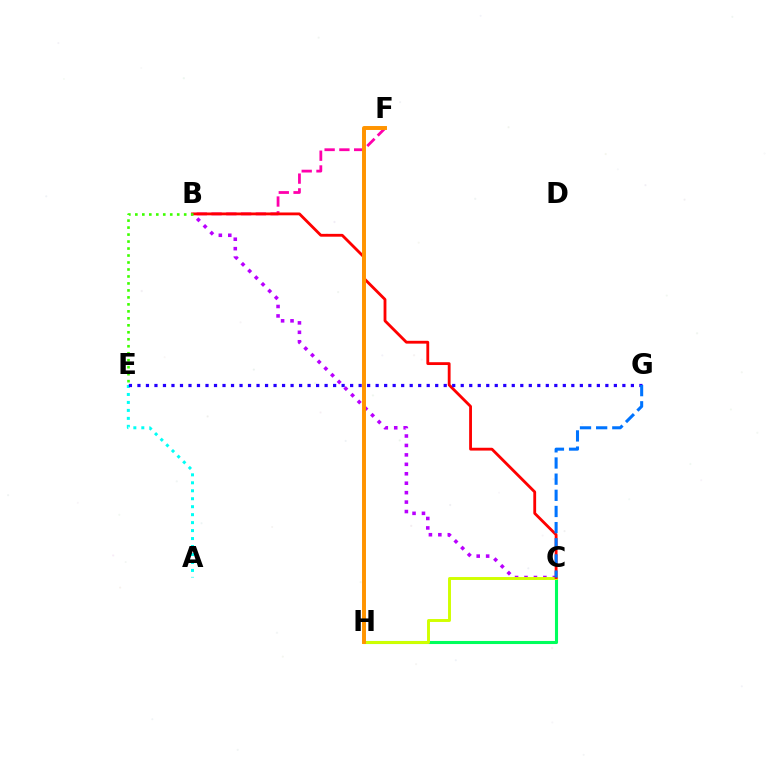{('B', 'F'): [{'color': '#ff00ac', 'line_style': 'dashed', 'thickness': 2.01}], ('B', 'C'): [{'color': '#b900ff', 'line_style': 'dotted', 'thickness': 2.57}, {'color': '#ff0000', 'line_style': 'solid', 'thickness': 2.03}], ('A', 'E'): [{'color': '#00fff6', 'line_style': 'dotted', 'thickness': 2.16}], ('C', 'H'): [{'color': '#00ff5c', 'line_style': 'solid', 'thickness': 2.21}, {'color': '#d1ff00', 'line_style': 'solid', 'thickness': 2.11}], ('E', 'G'): [{'color': '#2500ff', 'line_style': 'dotted', 'thickness': 2.31}], ('F', 'H'): [{'color': '#ff9400', 'line_style': 'solid', 'thickness': 2.84}], ('C', 'G'): [{'color': '#0074ff', 'line_style': 'dashed', 'thickness': 2.19}], ('B', 'E'): [{'color': '#3dff00', 'line_style': 'dotted', 'thickness': 1.9}]}